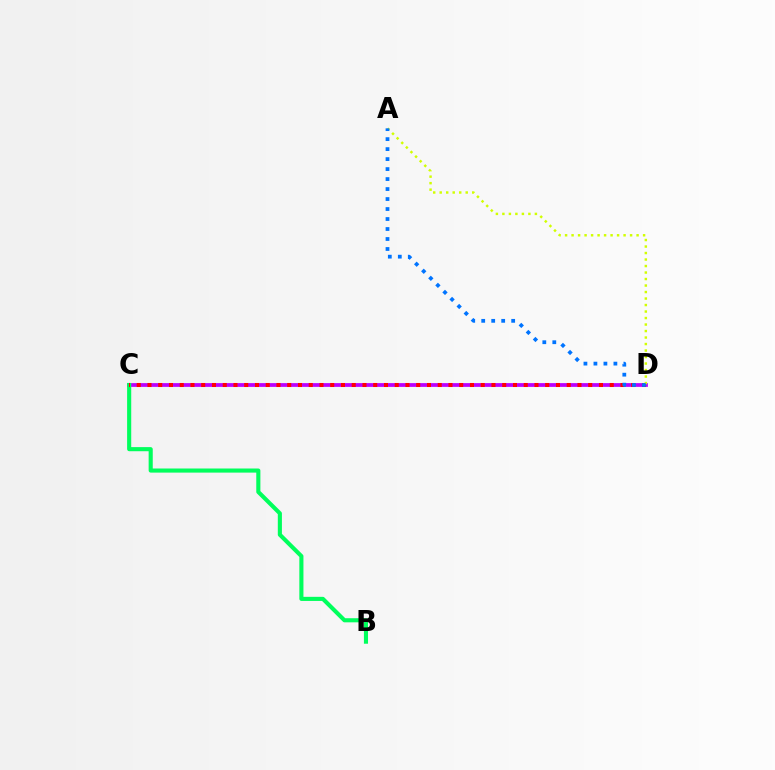{('C', 'D'): [{'color': '#b900ff', 'line_style': 'solid', 'thickness': 2.71}, {'color': '#ff0000', 'line_style': 'dotted', 'thickness': 2.92}], ('B', 'C'): [{'color': '#00ff5c', 'line_style': 'solid', 'thickness': 2.95}], ('A', 'D'): [{'color': '#d1ff00', 'line_style': 'dotted', 'thickness': 1.77}, {'color': '#0074ff', 'line_style': 'dotted', 'thickness': 2.71}]}